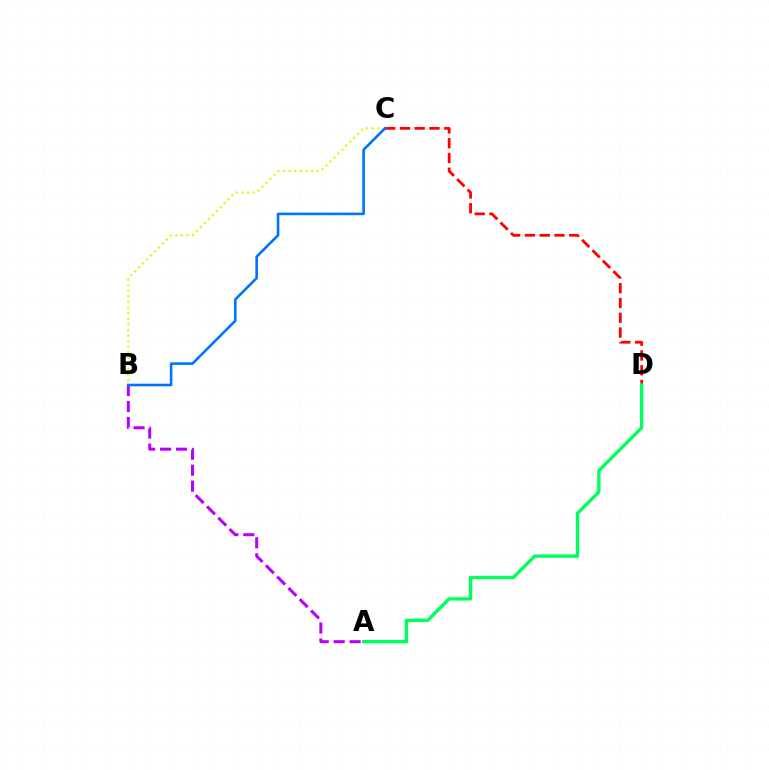{('C', 'D'): [{'color': '#ff0000', 'line_style': 'dashed', 'thickness': 2.01}], ('B', 'C'): [{'color': '#d1ff00', 'line_style': 'dotted', 'thickness': 1.52}, {'color': '#0074ff', 'line_style': 'solid', 'thickness': 1.88}], ('A', 'B'): [{'color': '#b900ff', 'line_style': 'dashed', 'thickness': 2.17}], ('A', 'D'): [{'color': '#00ff5c', 'line_style': 'solid', 'thickness': 2.41}]}